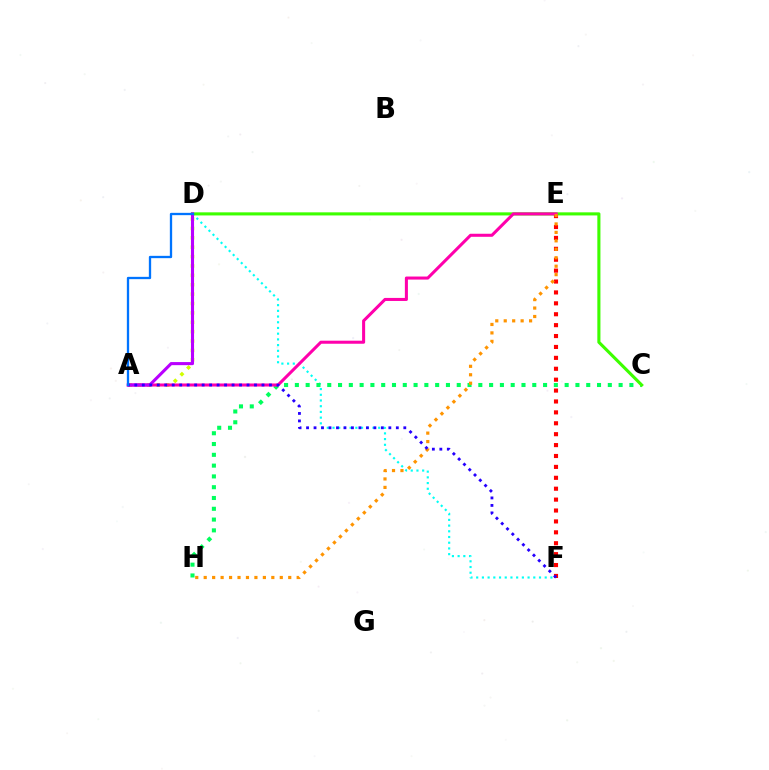{('D', 'F'): [{'color': '#00fff6', 'line_style': 'dotted', 'thickness': 1.55}], ('C', 'H'): [{'color': '#00ff5c', 'line_style': 'dotted', 'thickness': 2.93}], ('A', 'D'): [{'color': '#d1ff00', 'line_style': 'dotted', 'thickness': 2.55}, {'color': '#b900ff', 'line_style': 'solid', 'thickness': 2.22}, {'color': '#0074ff', 'line_style': 'solid', 'thickness': 1.67}], ('C', 'D'): [{'color': '#3dff00', 'line_style': 'solid', 'thickness': 2.23}], ('E', 'F'): [{'color': '#ff0000', 'line_style': 'dotted', 'thickness': 2.96}], ('A', 'E'): [{'color': '#ff00ac', 'line_style': 'solid', 'thickness': 2.19}], ('E', 'H'): [{'color': '#ff9400', 'line_style': 'dotted', 'thickness': 2.3}], ('A', 'F'): [{'color': '#2500ff', 'line_style': 'dotted', 'thickness': 2.03}]}